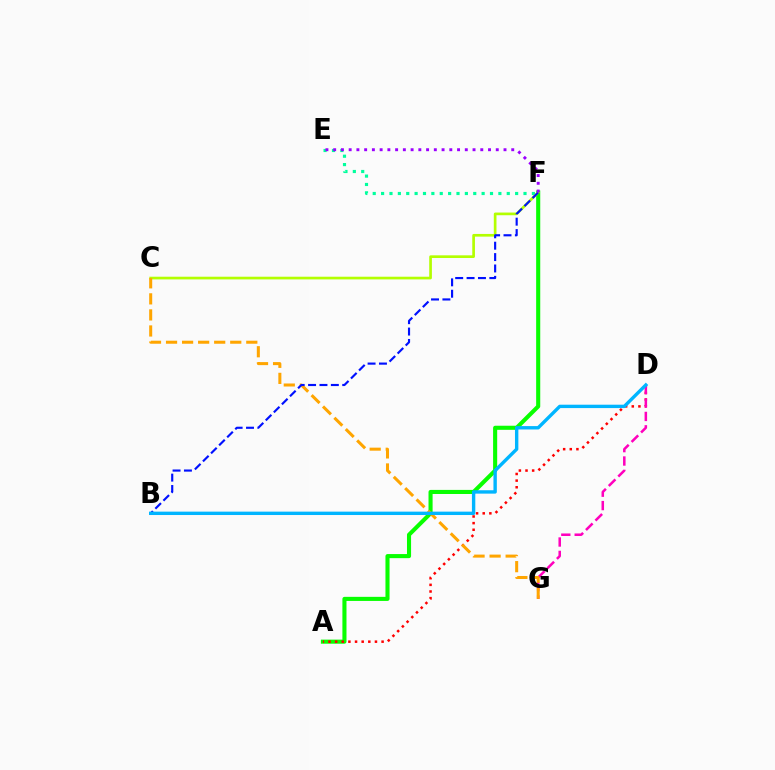{('A', 'F'): [{'color': '#08ff00', 'line_style': 'solid', 'thickness': 2.94}], ('E', 'F'): [{'color': '#00ff9d', 'line_style': 'dotted', 'thickness': 2.28}, {'color': '#9b00ff', 'line_style': 'dotted', 'thickness': 2.1}], ('A', 'D'): [{'color': '#ff0000', 'line_style': 'dotted', 'thickness': 1.8}], ('C', 'F'): [{'color': '#b3ff00', 'line_style': 'solid', 'thickness': 1.93}], ('D', 'G'): [{'color': '#ff00bd', 'line_style': 'dashed', 'thickness': 1.82}], ('C', 'G'): [{'color': '#ffa500', 'line_style': 'dashed', 'thickness': 2.18}], ('B', 'F'): [{'color': '#0010ff', 'line_style': 'dashed', 'thickness': 1.55}], ('B', 'D'): [{'color': '#00b5ff', 'line_style': 'solid', 'thickness': 2.44}]}